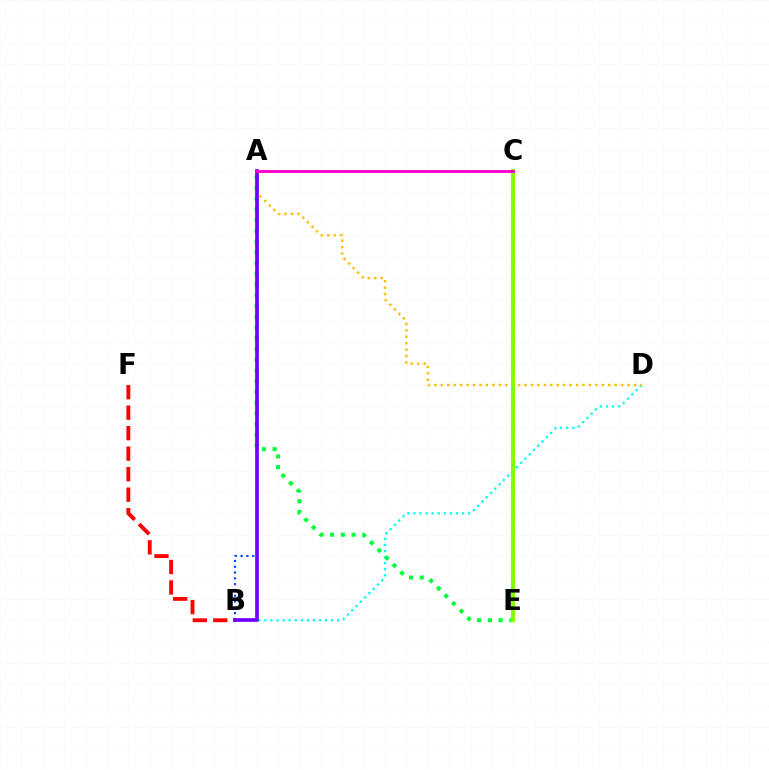{('B', 'D'): [{'color': '#00fff6', 'line_style': 'dotted', 'thickness': 1.65}], ('A', 'E'): [{'color': '#00ff39', 'line_style': 'dotted', 'thickness': 2.92}], ('B', 'F'): [{'color': '#ff0000', 'line_style': 'dashed', 'thickness': 2.79}], ('A', 'B'): [{'color': '#004bff', 'line_style': 'dotted', 'thickness': 1.57}, {'color': '#7200ff', 'line_style': 'solid', 'thickness': 2.67}], ('A', 'D'): [{'color': '#ffbd00', 'line_style': 'dotted', 'thickness': 1.75}], ('C', 'E'): [{'color': '#84ff00', 'line_style': 'solid', 'thickness': 2.95}], ('A', 'C'): [{'color': '#ff00cf', 'line_style': 'solid', 'thickness': 2.08}]}